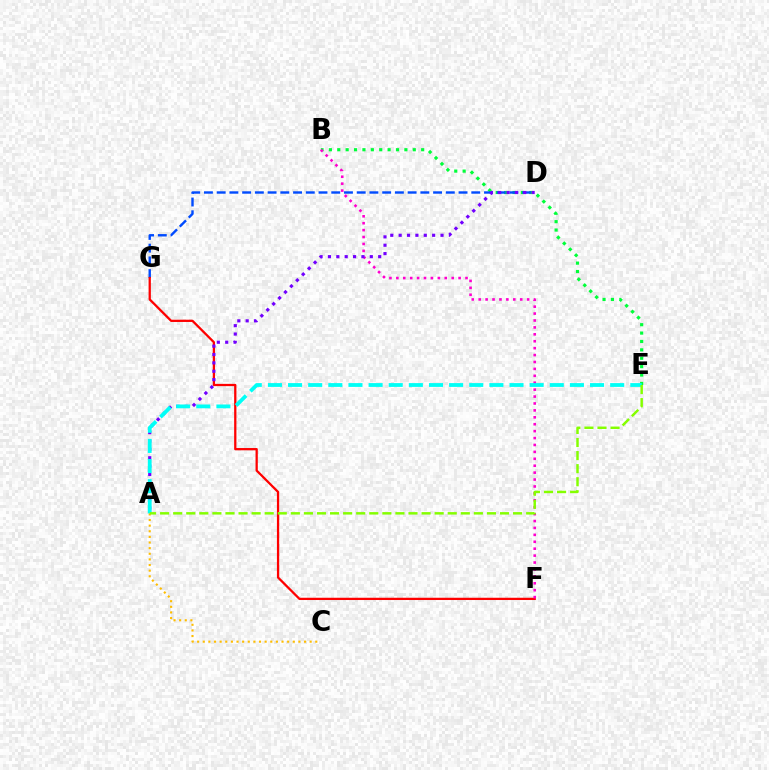{('B', 'E'): [{'color': '#00ff39', 'line_style': 'dotted', 'thickness': 2.28}], ('D', 'G'): [{'color': '#004bff', 'line_style': 'dashed', 'thickness': 1.73}], ('A', 'C'): [{'color': '#ffbd00', 'line_style': 'dotted', 'thickness': 1.53}], ('F', 'G'): [{'color': '#ff0000', 'line_style': 'solid', 'thickness': 1.63}], ('B', 'F'): [{'color': '#ff00cf', 'line_style': 'dotted', 'thickness': 1.88}], ('A', 'D'): [{'color': '#7200ff', 'line_style': 'dotted', 'thickness': 2.27}], ('A', 'E'): [{'color': '#00fff6', 'line_style': 'dashed', 'thickness': 2.73}, {'color': '#84ff00', 'line_style': 'dashed', 'thickness': 1.78}]}